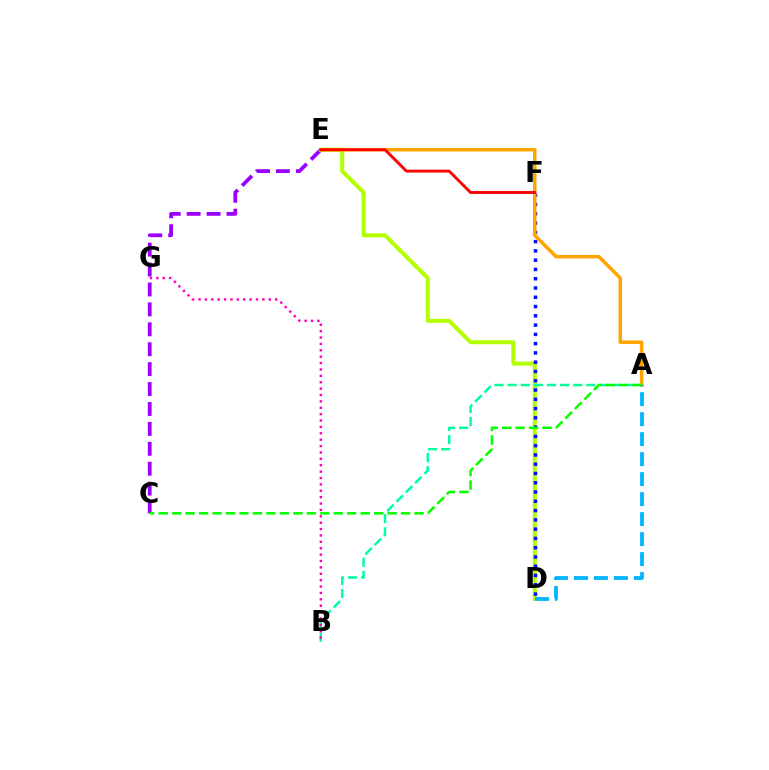{('C', 'E'): [{'color': '#9b00ff', 'line_style': 'dashed', 'thickness': 2.71}], ('D', 'E'): [{'color': '#b3ff00', 'line_style': 'solid', 'thickness': 2.89}], ('D', 'F'): [{'color': '#0010ff', 'line_style': 'dotted', 'thickness': 2.52}], ('A', 'E'): [{'color': '#ffa500', 'line_style': 'solid', 'thickness': 2.53}], ('A', 'B'): [{'color': '#00ff9d', 'line_style': 'dashed', 'thickness': 1.78}], ('A', 'D'): [{'color': '#00b5ff', 'line_style': 'dashed', 'thickness': 2.72}], ('E', 'F'): [{'color': '#ff0000', 'line_style': 'solid', 'thickness': 2.06}], ('B', 'G'): [{'color': '#ff00bd', 'line_style': 'dotted', 'thickness': 1.73}], ('A', 'C'): [{'color': '#08ff00', 'line_style': 'dashed', 'thickness': 1.83}]}